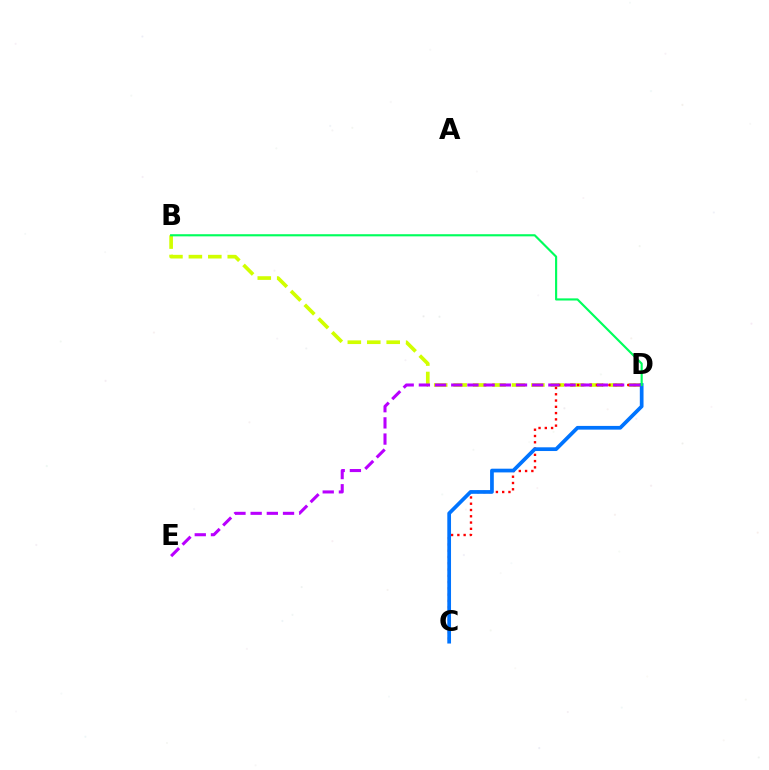{('B', 'D'): [{'color': '#d1ff00', 'line_style': 'dashed', 'thickness': 2.64}, {'color': '#00ff5c', 'line_style': 'solid', 'thickness': 1.54}], ('C', 'D'): [{'color': '#ff0000', 'line_style': 'dotted', 'thickness': 1.7}, {'color': '#0074ff', 'line_style': 'solid', 'thickness': 2.68}], ('D', 'E'): [{'color': '#b900ff', 'line_style': 'dashed', 'thickness': 2.2}]}